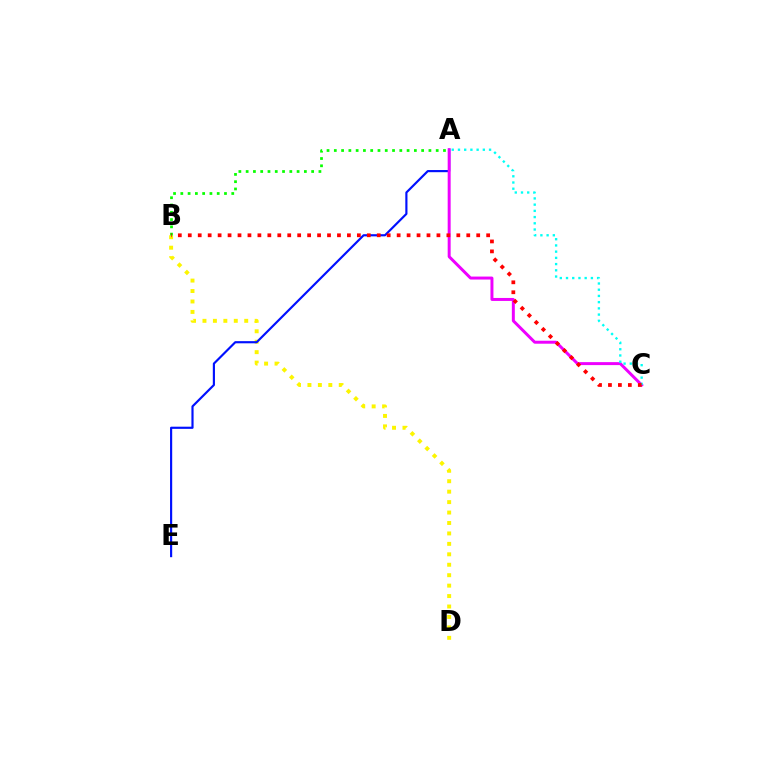{('B', 'D'): [{'color': '#fcf500', 'line_style': 'dotted', 'thickness': 2.84}], ('A', 'B'): [{'color': '#08ff00', 'line_style': 'dotted', 'thickness': 1.98}], ('A', 'E'): [{'color': '#0010ff', 'line_style': 'solid', 'thickness': 1.56}], ('A', 'C'): [{'color': '#ee00ff', 'line_style': 'solid', 'thickness': 2.14}, {'color': '#00fff6', 'line_style': 'dotted', 'thickness': 1.69}], ('B', 'C'): [{'color': '#ff0000', 'line_style': 'dotted', 'thickness': 2.7}]}